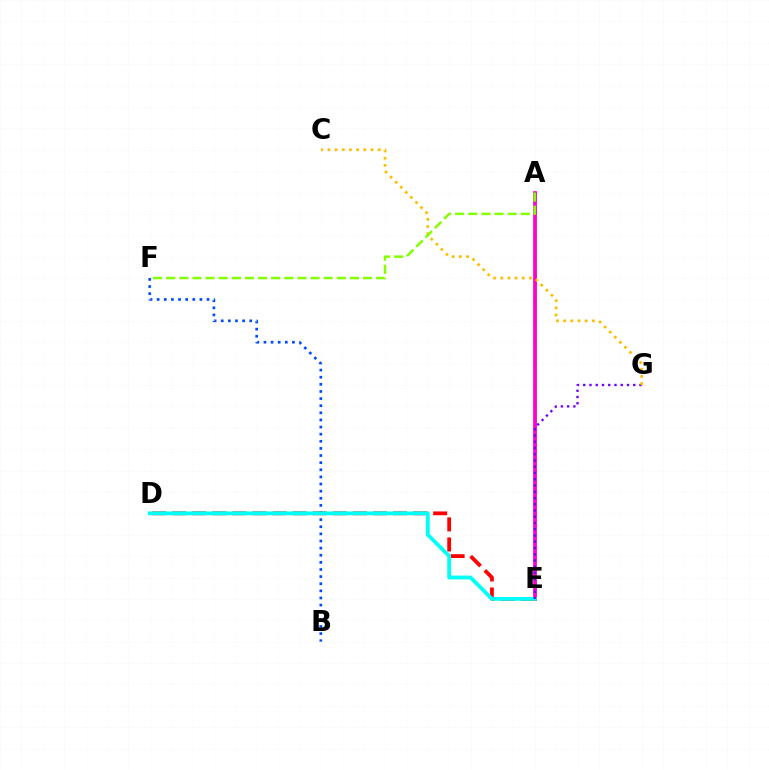{('A', 'E'): [{'color': '#00ff39', 'line_style': 'solid', 'thickness': 1.95}, {'color': '#ff00cf', 'line_style': 'solid', 'thickness': 2.67}], ('B', 'F'): [{'color': '#004bff', 'line_style': 'dotted', 'thickness': 1.93}], ('D', 'E'): [{'color': '#ff0000', 'line_style': 'dashed', 'thickness': 2.73}, {'color': '#00fff6', 'line_style': 'solid', 'thickness': 2.75}], ('E', 'G'): [{'color': '#7200ff', 'line_style': 'dotted', 'thickness': 1.7}], ('C', 'G'): [{'color': '#ffbd00', 'line_style': 'dotted', 'thickness': 1.95}], ('A', 'F'): [{'color': '#84ff00', 'line_style': 'dashed', 'thickness': 1.78}]}